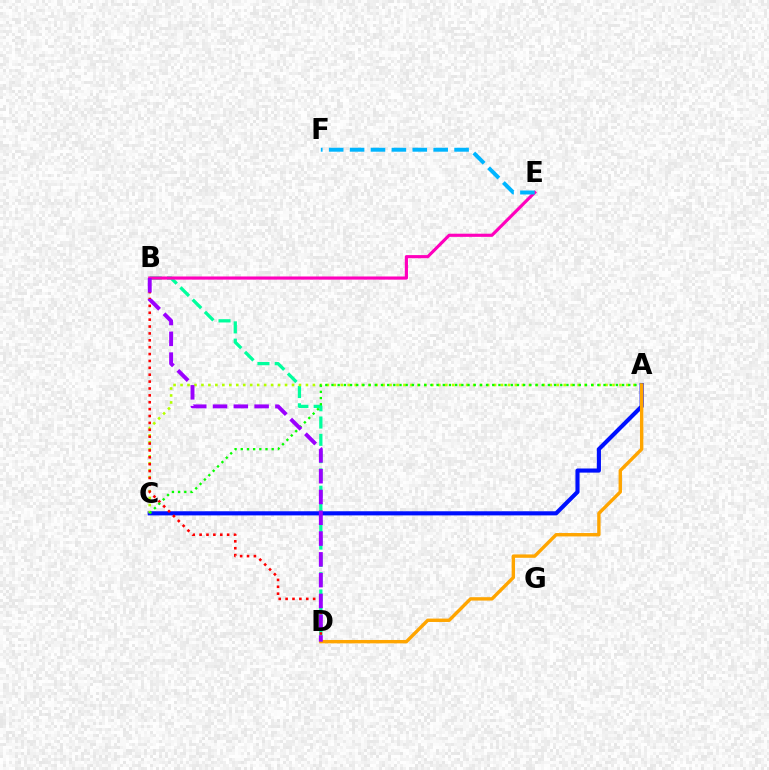{('B', 'D'): [{'color': '#00ff9d', 'line_style': 'dashed', 'thickness': 2.35}, {'color': '#ff0000', 'line_style': 'dotted', 'thickness': 1.87}, {'color': '#9b00ff', 'line_style': 'dashed', 'thickness': 2.82}], ('A', 'C'): [{'color': '#0010ff', 'line_style': 'solid', 'thickness': 2.97}, {'color': '#b3ff00', 'line_style': 'dotted', 'thickness': 1.89}, {'color': '#08ff00', 'line_style': 'dotted', 'thickness': 1.68}], ('A', 'D'): [{'color': '#ffa500', 'line_style': 'solid', 'thickness': 2.44}], ('B', 'E'): [{'color': '#ff00bd', 'line_style': 'solid', 'thickness': 2.26}], ('E', 'F'): [{'color': '#00b5ff', 'line_style': 'dashed', 'thickness': 2.84}]}